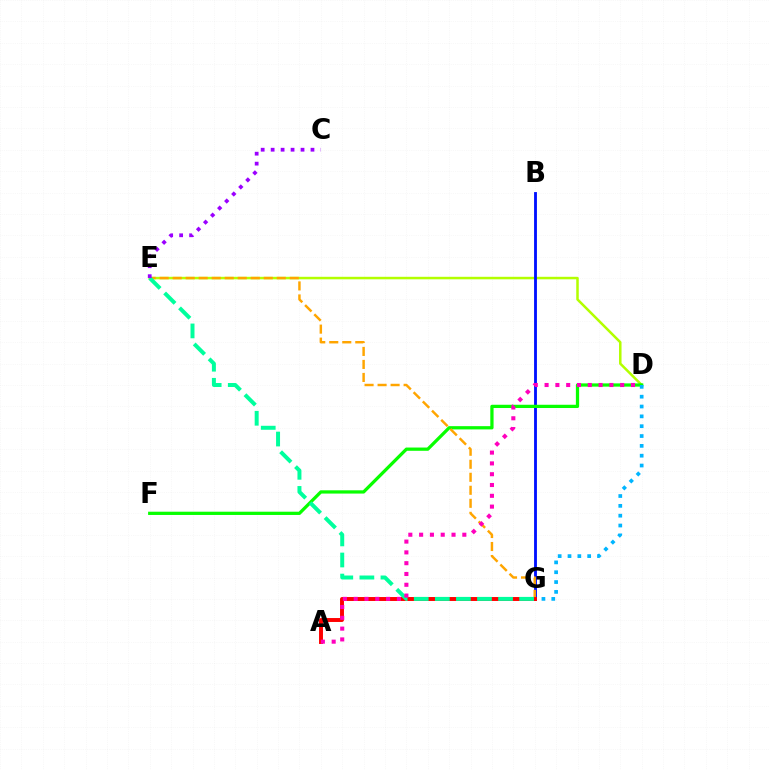{('D', 'E'): [{'color': '#b3ff00', 'line_style': 'solid', 'thickness': 1.81}], ('B', 'G'): [{'color': '#0010ff', 'line_style': 'solid', 'thickness': 2.04}], ('D', 'F'): [{'color': '#08ff00', 'line_style': 'solid', 'thickness': 2.34}], ('D', 'G'): [{'color': '#00b5ff', 'line_style': 'dotted', 'thickness': 2.67}], ('E', 'G'): [{'color': '#ffa500', 'line_style': 'dashed', 'thickness': 1.77}, {'color': '#00ff9d', 'line_style': 'dashed', 'thickness': 2.86}], ('A', 'G'): [{'color': '#ff0000', 'line_style': 'solid', 'thickness': 2.83}], ('A', 'D'): [{'color': '#ff00bd', 'line_style': 'dotted', 'thickness': 2.93}], ('C', 'E'): [{'color': '#9b00ff', 'line_style': 'dotted', 'thickness': 2.71}]}